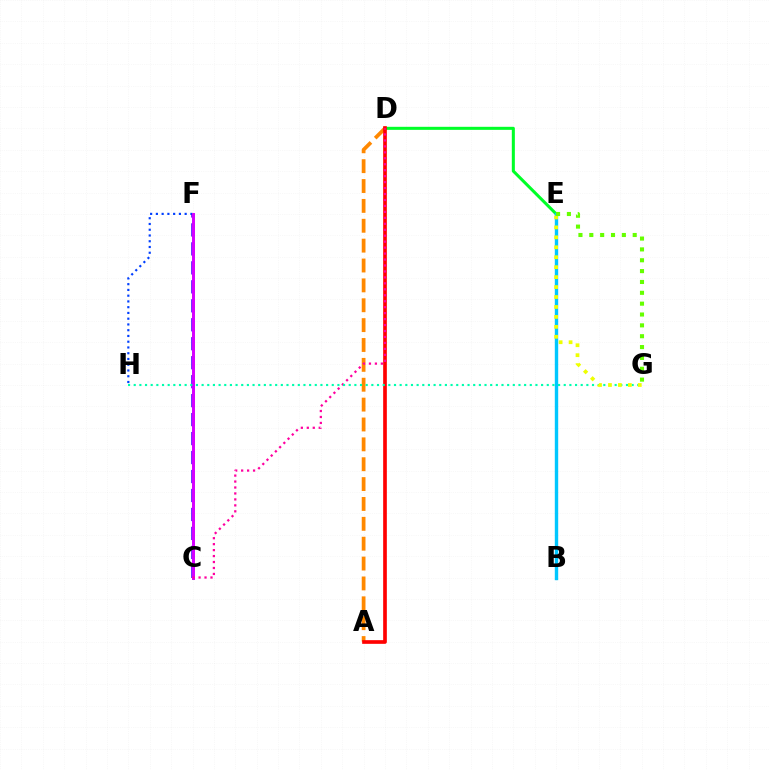{('F', 'H'): [{'color': '#003fff', 'line_style': 'dotted', 'thickness': 1.56}], ('D', 'E'): [{'color': '#00ff27', 'line_style': 'solid', 'thickness': 2.19}], ('C', 'F'): [{'color': '#4f00ff', 'line_style': 'dashed', 'thickness': 2.58}, {'color': '#d600ff', 'line_style': 'solid', 'thickness': 2.14}], ('A', 'D'): [{'color': '#ff8800', 'line_style': 'dashed', 'thickness': 2.7}, {'color': '#ff0000', 'line_style': 'solid', 'thickness': 2.64}], ('C', 'D'): [{'color': '#ff00a0', 'line_style': 'dotted', 'thickness': 1.62}], ('G', 'H'): [{'color': '#00ffaf', 'line_style': 'dotted', 'thickness': 1.54}], ('B', 'E'): [{'color': '#00c7ff', 'line_style': 'solid', 'thickness': 2.44}], ('E', 'G'): [{'color': '#eeff00', 'line_style': 'dotted', 'thickness': 2.7}, {'color': '#66ff00', 'line_style': 'dotted', 'thickness': 2.95}]}